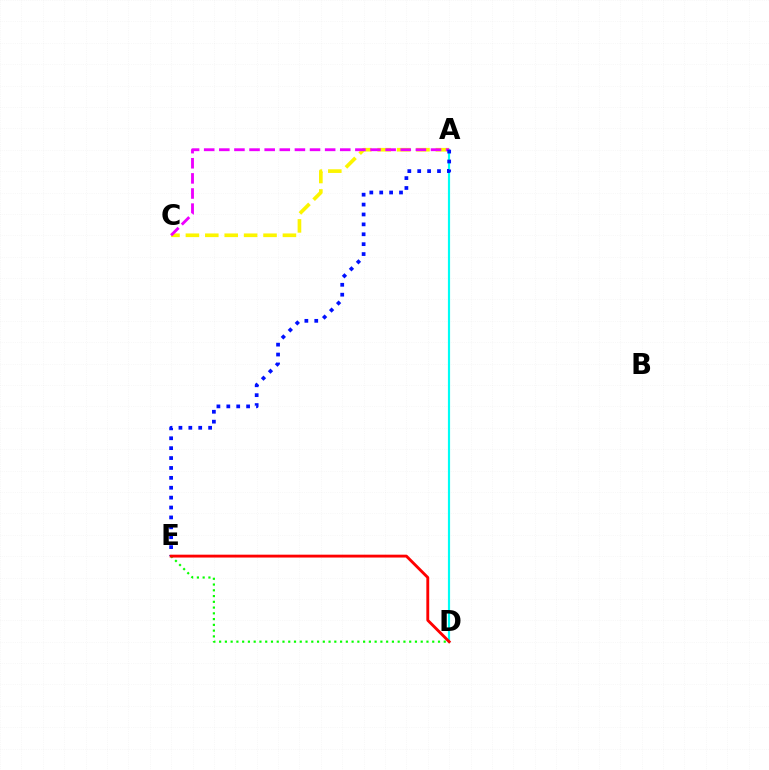{('A', 'D'): [{'color': '#00fff6', 'line_style': 'solid', 'thickness': 1.56}], ('D', 'E'): [{'color': '#08ff00', 'line_style': 'dotted', 'thickness': 1.56}, {'color': '#ff0000', 'line_style': 'solid', 'thickness': 2.06}], ('A', 'C'): [{'color': '#fcf500', 'line_style': 'dashed', 'thickness': 2.64}, {'color': '#ee00ff', 'line_style': 'dashed', 'thickness': 2.05}], ('A', 'E'): [{'color': '#0010ff', 'line_style': 'dotted', 'thickness': 2.69}]}